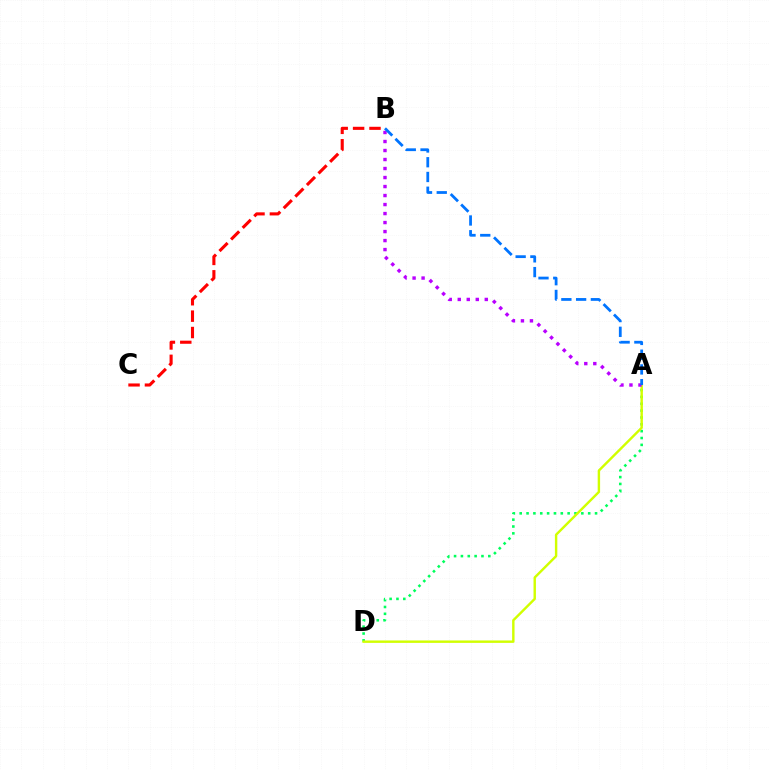{('A', 'D'): [{'color': '#00ff5c', 'line_style': 'dotted', 'thickness': 1.86}, {'color': '#d1ff00', 'line_style': 'solid', 'thickness': 1.74}], ('A', 'B'): [{'color': '#b900ff', 'line_style': 'dotted', 'thickness': 2.45}, {'color': '#0074ff', 'line_style': 'dashed', 'thickness': 2.0}], ('B', 'C'): [{'color': '#ff0000', 'line_style': 'dashed', 'thickness': 2.23}]}